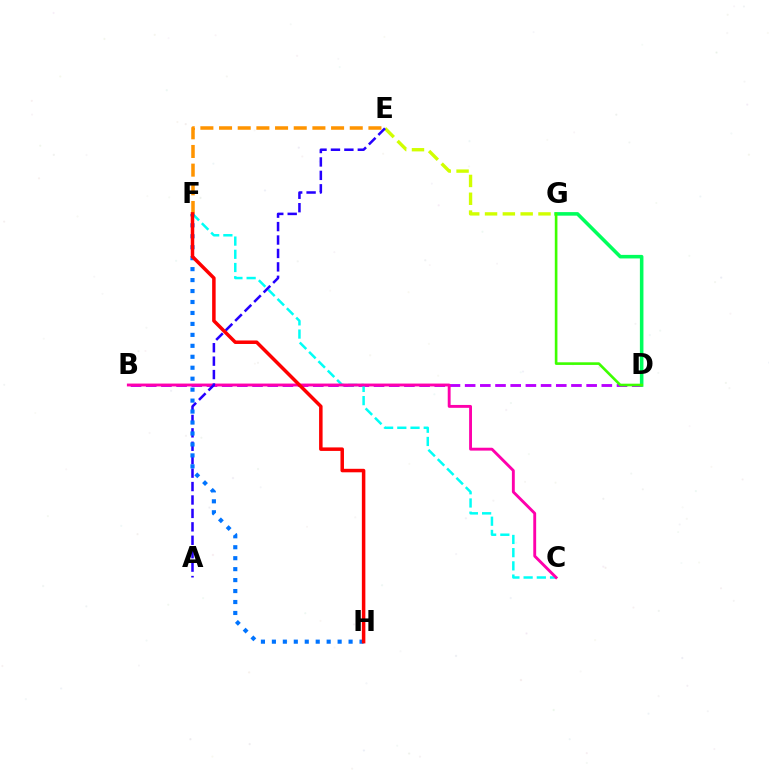{('E', 'G'): [{'color': '#d1ff00', 'line_style': 'dashed', 'thickness': 2.42}], ('E', 'F'): [{'color': '#ff9400', 'line_style': 'dashed', 'thickness': 2.54}], ('B', 'D'): [{'color': '#b900ff', 'line_style': 'dashed', 'thickness': 2.06}], ('C', 'F'): [{'color': '#00fff6', 'line_style': 'dashed', 'thickness': 1.79}], ('B', 'C'): [{'color': '#ff00ac', 'line_style': 'solid', 'thickness': 2.07}], ('D', 'G'): [{'color': '#00ff5c', 'line_style': 'solid', 'thickness': 2.56}, {'color': '#3dff00', 'line_style': 'solid', 'thickness': 1.89}], ('A', 'E'): [{'color': '#2500ff', 'line_style': 'dashed', 'thickness': 1.82}], ('F', 'H'): [{'color': '#0074ff', 'line_style': 'dotted', 'thickness': 2.98}, {'color': '#ff0000', 'line_style': 'solid', 'thickness': 2.52}]}